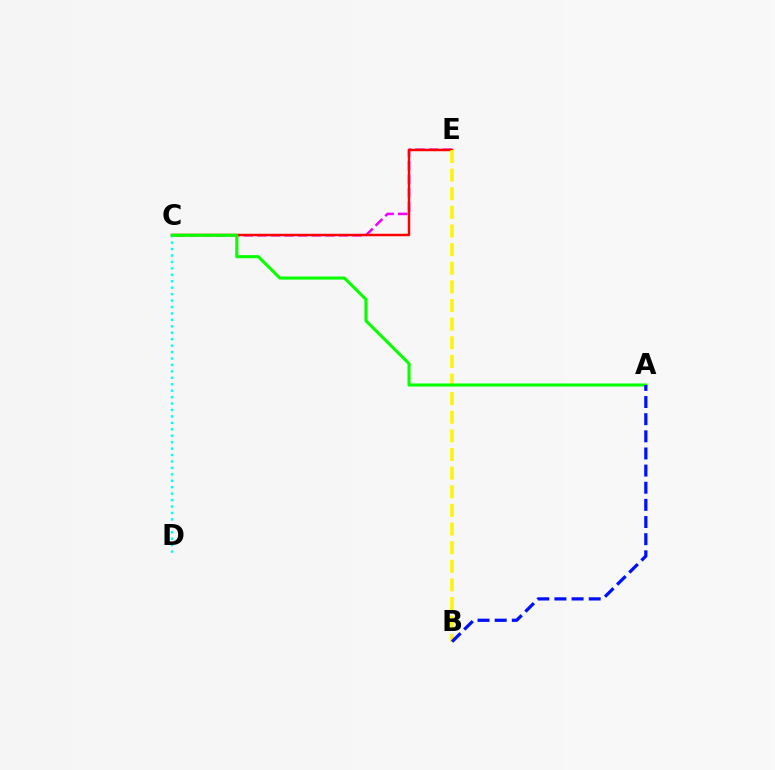{('C', 'E'): [{'color': '#ee00ff', 'line_style': 'dashed', 'thickness': 1.85}, {'color': '#ff0000', 'line_style': 'solid', 'thickness': 1.76}], ('B', 'E'): [{'color': '#fcf500', 'line_style': 'dashed', 'thickness': 2.53}], ('C', 'D'): [{'color': '#00fff6', 'line_style': 'dotted', 'thickness': 1.75}], ('A', 'C'): [{'color': '#08ff00', 'line_style': 'solid', 'thickness': 2.22}], ('A', 'B'): [{'color': '#0010ff', 'line_style': 'dashed', 'thickness': 2.33}]}